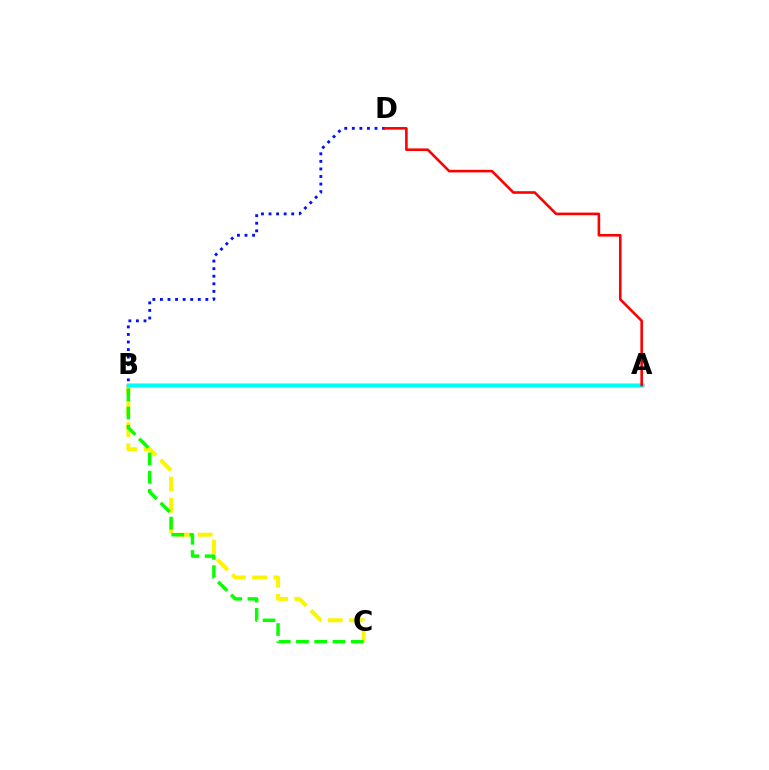{('B', 'C'): [{'color': '#fcf500', 'line_style': 'dashed', 'thickness': 2.88}, {'color': '#08ff00', 'line_style': 'dashed', 'thickness': 2.48}], ('A', 'B'): [{'color': '#ee00ff', 'line_style': 'solid', 'thickness': 2.48}, {'color': '#00fff6', 'line_style': 'solid', 'thickness': 2.45}], ('B', 'D'): [{'color': '#0010ff', 'line_style': 'dotted', 'thickness': 2.06}], ('A', 'D'): [{'color': '#ff0000', 'line_style': 'solid', 'thickness': 1.87}]}